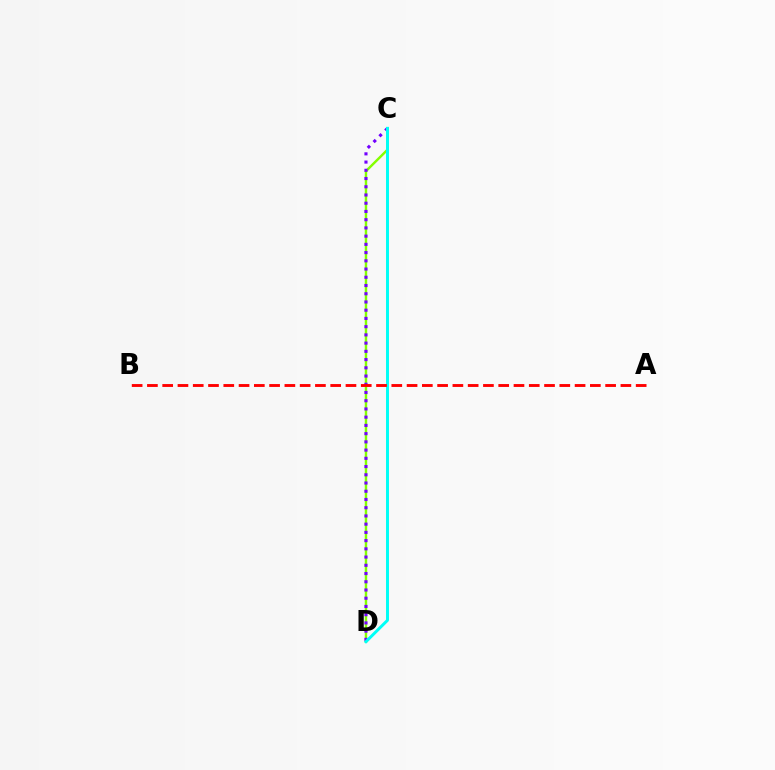{('C', 'D'): [{'color': '#84ff00', 'line_style': 'solid', 'thickness': 1.75}, {'color': '#7200ff', 'line_style': 'dotted', 'thickness': 2.24}, {'color': '#00fff6', 'line_style': 'solid', 'thickness': 2.13}], ('A', 'B'): [{'color': '#ff0000', 'line_style': 'dashed', 'thickness': 2.07}]}